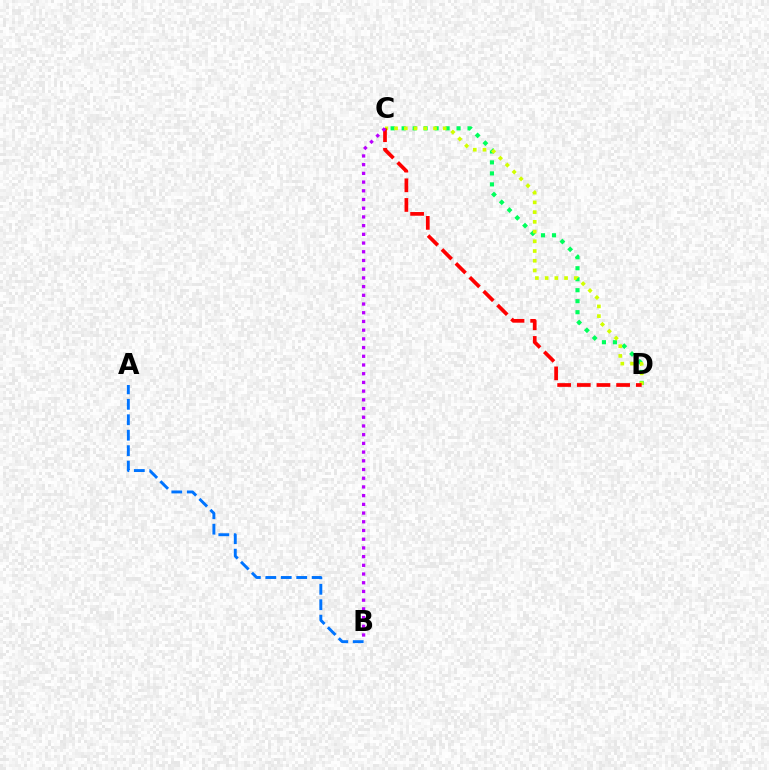{('C', 'D'): [{'color': '#00ff5c', 'line_style': 'dotted', 'thickness': 2.98}, {'color': '#d1ff00', 'line_style': 'dotted', 'thickness': 2.64}, {'color': '#ff0000', 'line_style': 'dashed', 'thickness': 2.67}], ('B', 'C'): [{'color': '#b900ff', 'line_style': 'dotted', 'thickness': 2.37}], ('A', 'B'): [{'color': '#0074ff', 'line_style': 'dashed', 'thickness': 2.1}]}